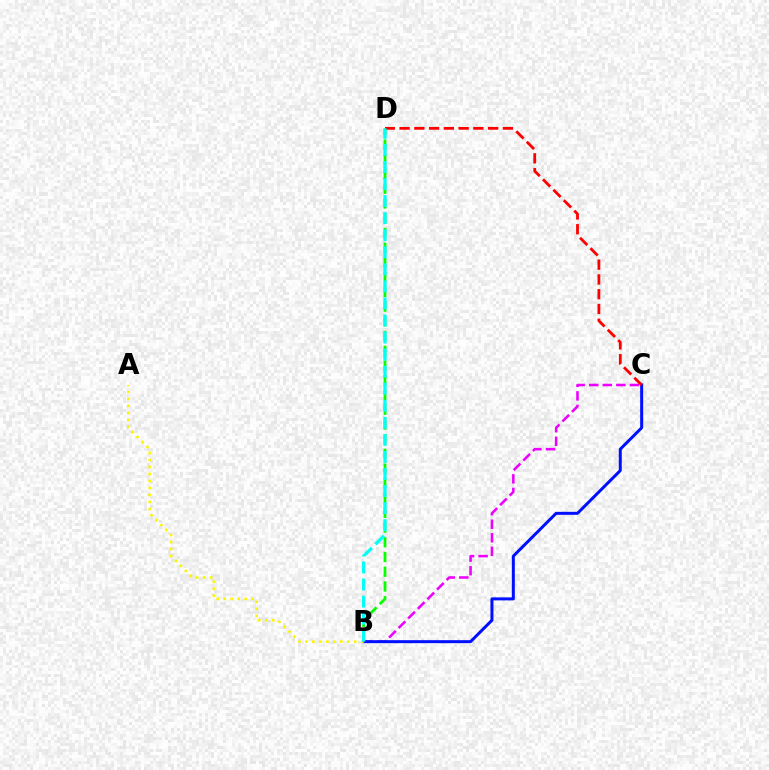{('B', 'C'): [{'color': '#ee00ff', 'line_style': 'dashed', 'thickness': 1.84}, {'color': '#0010ff', 'line_style': 'solid', 'thickness': 2.16}], ('B', 'D'): [{'color': '#08ff00', 'line_style': 'dashed', 'thickness': 2.0}, {'color': '#00fff6', 'line_style': 'dashed', 'thickness': 2.32}], ('A', 'B'): [{'color': '#fcf500', 'line_style': 'dotted', 'thickness': 1.9}], ('C', 'D'): [{'color': '#ff0000', 'line_style': 'dashed', 'thickness': 2.01}]}